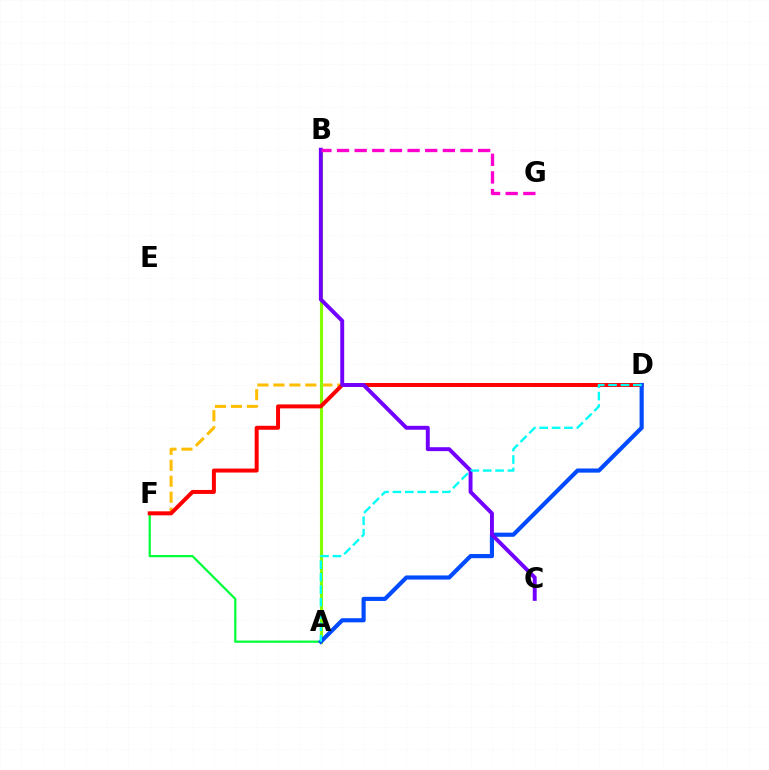{('D', 'F'): [{'color': '#ffbd00', 'line_style': 'dashed', 'thickness': 2.17}, {'color': '#ff0000', 'line_style': 'solid', 'thickness': 2.86}], ('A', 'F'): [{'color': '#00ff39', 'line_style': 'solid', 'thickness': 1.6}], ('A', 'B'): [{'color': '#84ff00', 'line_style': 'solid', 'thickness': 2.26}], ('A', 'D'): [{'color': '#004bff', 'line_style': 'solid', 'thickness': 2.98}, {'color': '#00fff6', 'line_style': 'dashed', 'thickness': 1.68}], ('B', 'C'): [{'color': '#7200ff', 'line_style': 'solid', 'thickness': 2.82}], ('B', 'G'): [{'color': '#ff00cf', 'line_style': 'dashed', 'thickness': 2.4}]}